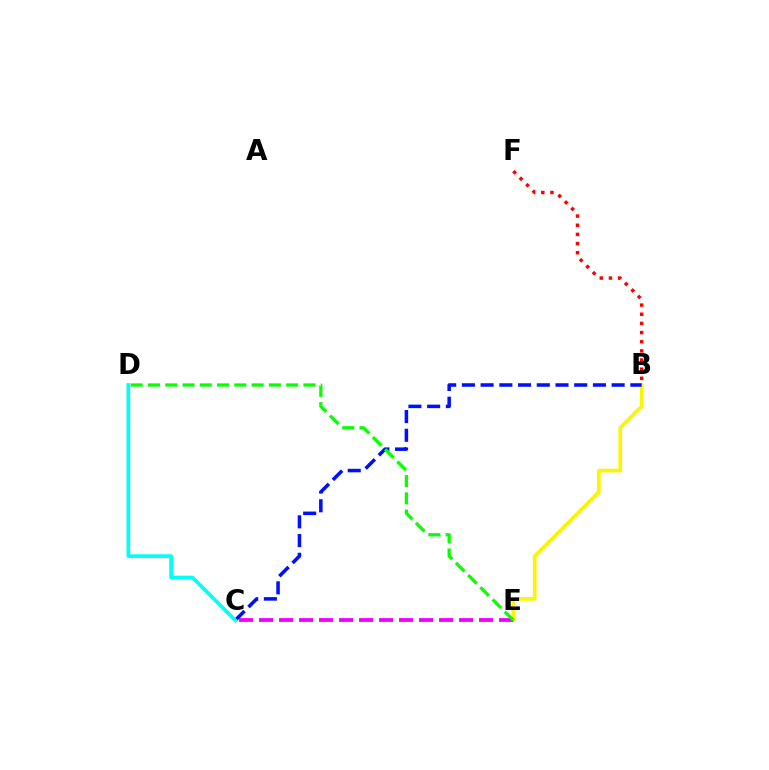{('B', 'E'): [{'color': '#fcf500', 'line_style': 'solid', 'thickness': 2.64}], ('C', 'E'): [{'color': '#ee00ff', 'line_style': 'dashed', 'thickness': 2.72}], ('B', 'C'): [{'color': '#0010ff', 'line_style': 'dashed', 'thickness': 2.54}], ('C', 'D'): [{'color': '#00fff6', 'line_style': 'solid', 'thickness': 2.67}], ('D', 'E'): [{'color': '#08ff00', 'line_style': 'dashed', 'thickness': 2.35}], ('B', 'F'): [{'color': '#ff0000', 'line_style': 'dotted', 'thickness': 2.49}]}